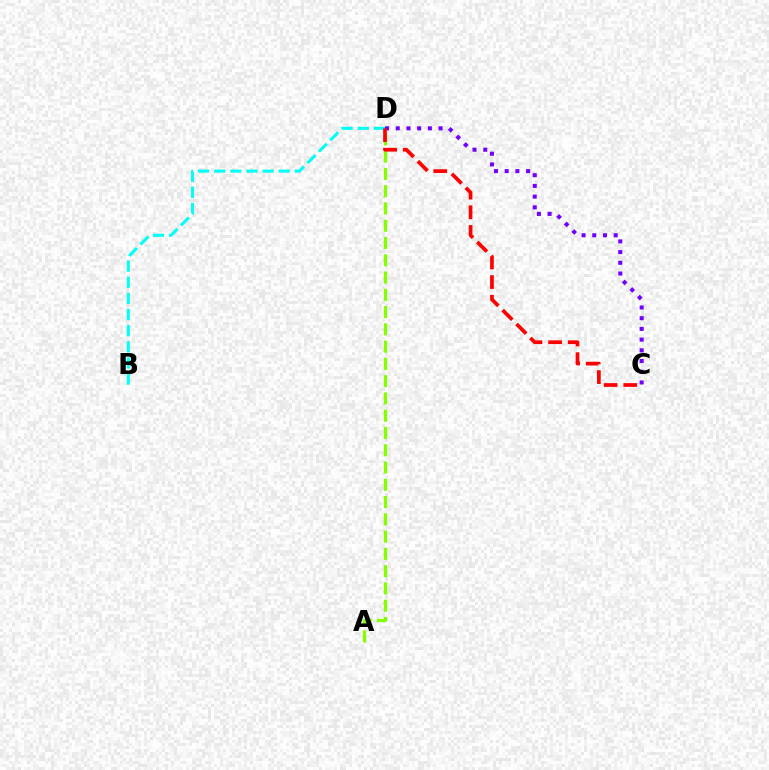{('B', 'D'): [{'color': '#00fff6', 'line_style': 'dashed', 'thickness': 2.19}], ('C', 'D'): [{'color': '#7200ff', 'line_style': 'dotted', 'thickness': 2.91}, {'color': '#ff0000', 'line_style': 'dashed', 'thickness': 2.67}], ('A', 'D'): [{'color': '#84ff00', 'line_style': 'dashed', 'thickness': 2.35}]}